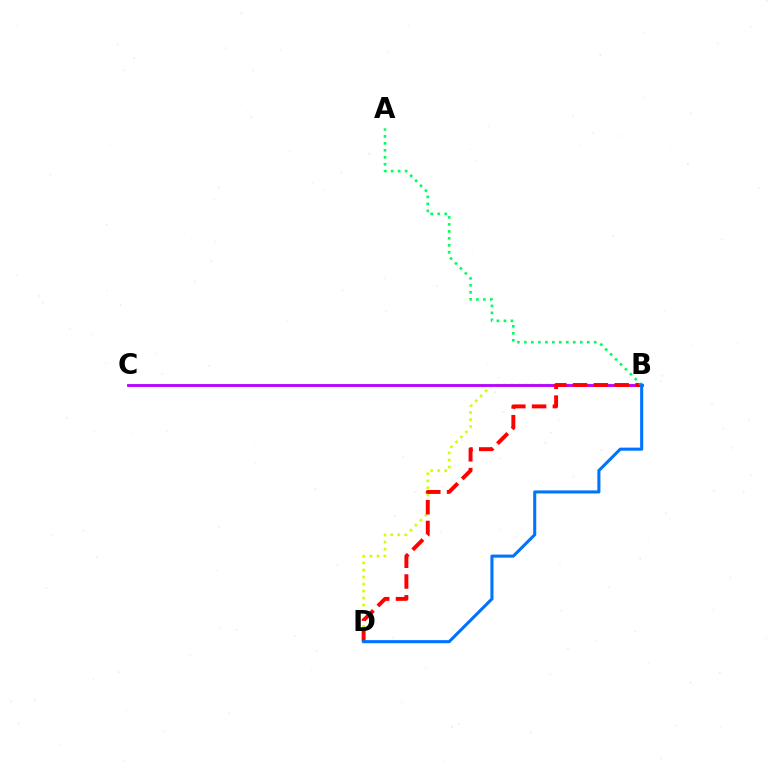{('B', 'D'): [{'color': '#d1ff00', 'line_style': 'dotted', 'thickness': 1.91}, {'color': '#ff0000', 'line_style': 'dashed', 'thickness': 2.82}, {'color': '#0074ff', 'line_style': 'solid', 'thickness': 2.21}], ('B', 'C'): [{'color': '#b900ff', 'line_style': 'solid', 'thickness': 2.04}], ('A', 'B'): [{'color': '#00ff5c', 'line_style': 'dotted', 'thickness': 1.9}]}